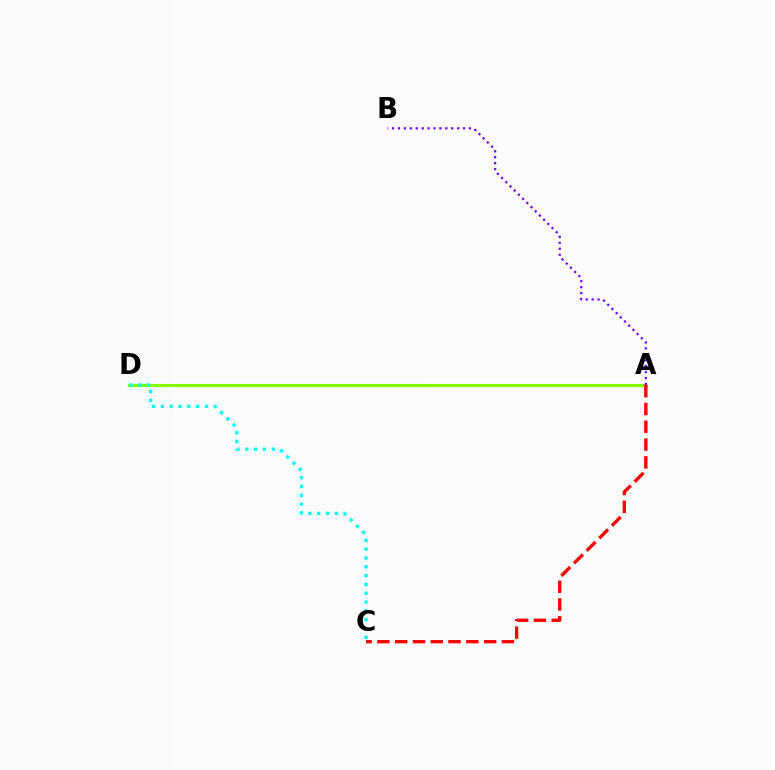{('A', 'D'): [{'color': '#84ff00', 'line_style': 'solid', 'thickness': 2.28}], ('A', 'C'): [{'color': '#ff0000', 'line_style': 'dashed', 'thickness': 2.42}], ('C', 'D'): [{'color': '#00fff6', 'line_style': 'dotted', 'thickness': 2.4}], ('A', 'B'): [{'color': '#7200ff', 'line_style': 'dotted', 'thickness': 1.61}]}